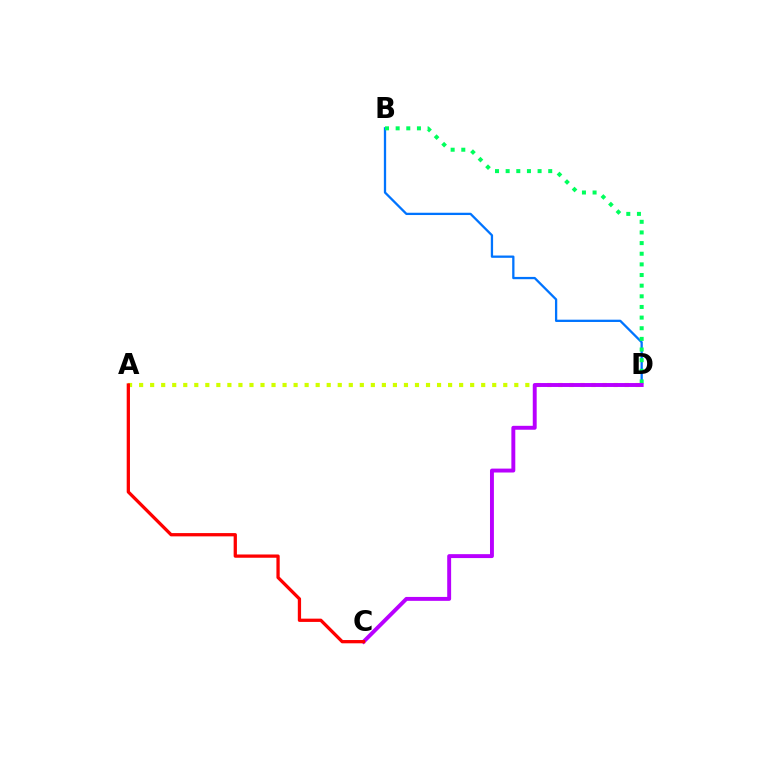{('B', 'D'): [{'color': '#0074ff', 'line_style': 'solid', 'thickness': 1.65}, {'color': '#00ff5c', 'line_style': 'dotted', 'thickness': 2.89}], ('A', 'D'): [{'color': '#d1ff00', 'line_style': 'dotted', 'thickness': 3.0}], ('C', 'D'): [{'color': '#b900ff', 'line_style': 'solid', 'thickness': 2.82}], ('A', 'C'): [{'color': '#ff0000', 'line_style': 'solid', 'thickness': 2.36}]}